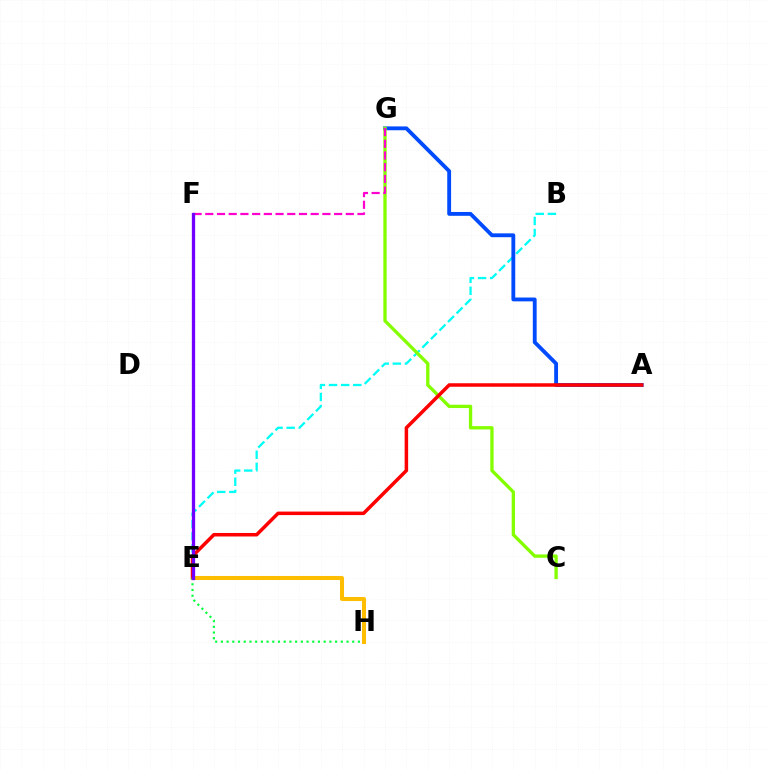{('E', 'H'): [{'color': '#ffbd00', 'line_style': 'solid', 'thickness': 2.91}, {'color': '#00ff39', 'line_style': 'dotted', 'thickness': 1.55}], ('B', 'E'): [{'color': '#00fff6', 'line_style': 'dashed', 'thickness': 1.64}], ('A', 'G'): [{'color': '#004bff', 'line_style': 'solid', 'thickness': 2.77}], ('C', 'G'): [{'color': '#84ff00', 'line_style': 'solid', 'thickness': 2.39}], ('A', 'E'): [{'color': '#ff0000', 'line_style': 'solid', 'thickness': 2.52}], ('F', 'G'): [{'color': '#ff00cf', 'line_style': 'dashed', 'thickness': 1.59}], ('E', 'F'): [{'color': '#7200ff', 'line_style': 'solid', 'thickness': 2.38}]}